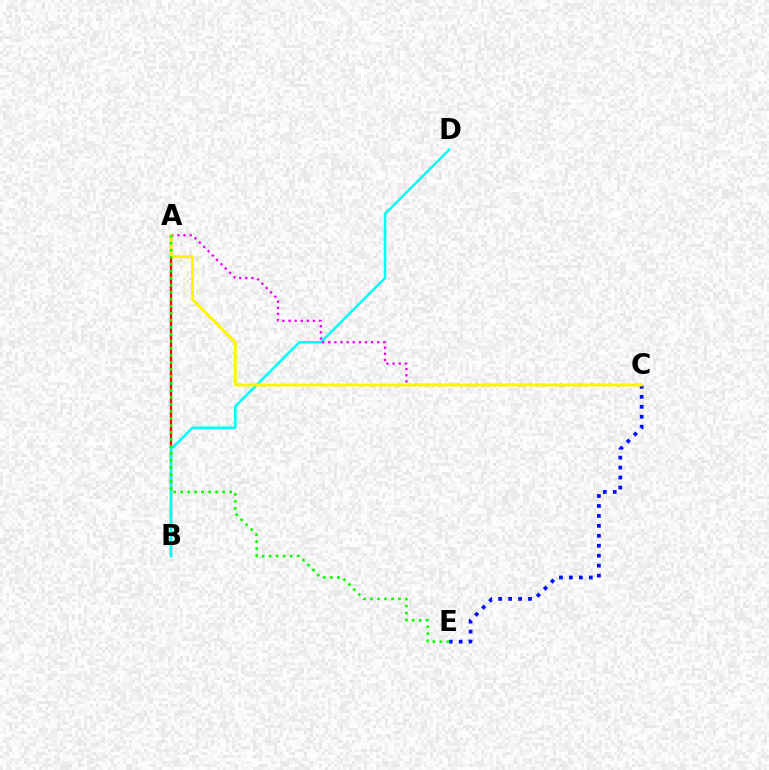{('A', 'B'): [{'color': '#ff0000', 'line_style': 'solid', 'thickness': 1.66}], ('B', 'D'): [{'color': '#00fff6', 'line_style': 'solid', 'thickness': 1.82}], ('C', 'E'): [{'color': '#0010ff', 'line_style': 'dotted', 'thickness': 2.7}], ('A', 'C'): [{'color': '#ee00ff', 'line_style': 'dotted', 'thickness': 1.66}, {'color': '#fcf500', 'line_style': 'solid', 'thickness': 2.01}], ('A', 'E'): [{'color': '#08ff00', 'line_style': 'dotted', 'thickness': 1.9}]}